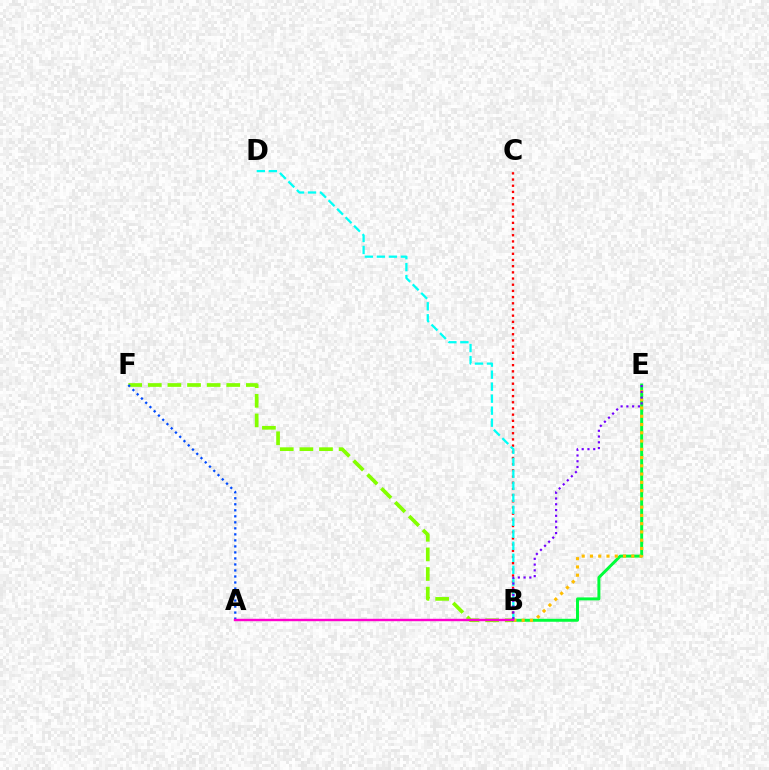{('B', 'F'): [{'color': '#84ff00', 'line_style': 'dashed', 'thickness': 2.66}], ('B', 'E'): [{'color': '#00ff39', 'line_style': 'solid', 'thickness': 2.13}, {'color': '#ffbd00', 'line_style': 'dotted', 'thickness': 2.25}, {'color': '#7200ff', 'line_style': 'dotted', 'thickness': 1.57}], ('B', 'C'): [{'color': '#ff0000', 'line_style': 'dotted', 'thickness': 1.68}], ('A', 'F'): [{'color': '#004bff', 'line_style': 'dotted', 'thickness': 1.63}], ('B', 'D'): [{'color': '#00fff6', 'line_style': 'dashed', 'thickness': 1.63}], ('A', 'B'): [{'color': '#ff00cf', 'line_style': 'solid', 'thickness': 1.74}]}